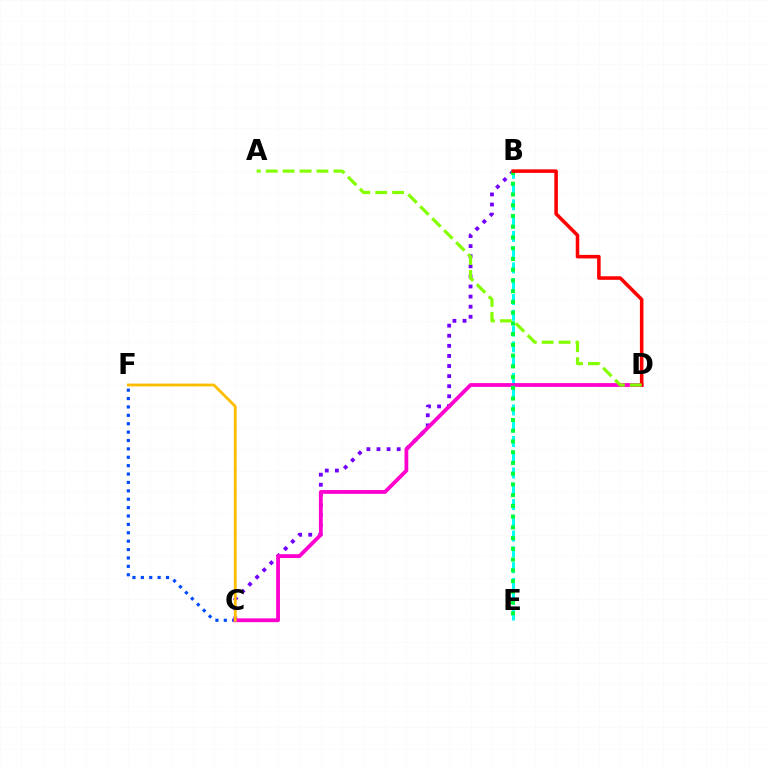{('C', 'F'): [{'color': '#004bff', 'line_style': 'dotted', 'thickness': 2.28}, {'color': '#ffbd00', 'line_style': 'solid', 'thickness': 2.02}], ('B', 'E'): [{'color': '#00fff6', 'line_style': 'dashed', 'thickness': 2.14}, {'color': '#00ff39', 'line_style': 'dotted', 'thickness': 2.92}], ('B', 'C'): [{'color': '#7200ff', 'line_style': 'dotted', 'thickness': 2.74}], ('C', 'D'): [{'color': '#ff00cf', 'line_style': 'solid', 'thickness': 2.74}], ('B', 'D'): [{'color': '#ff0000', 'line_style': 'solid', 'thickness': 2.55}], ('A', 'D'): [{'color': '#84ff00', 'line_style': 'dashed', 'thickness': 2.3}]}